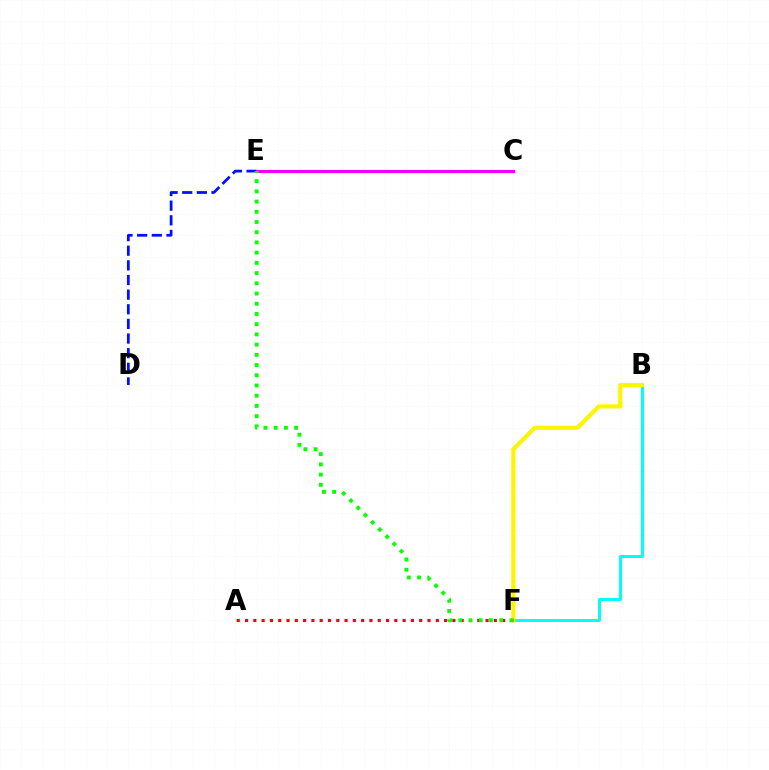{('D', 'E'): [{'color': '#0010ff', 'line_style': 'dashed', 'thickness': 1.99}], ('C', 'E'): [{'color': '#ee00ff', 'line_style': 'solid', 'thickness': 2.28}], ('B', 'F'): [{'color': '#00fff6', 'line_style': 'solid', 'thickness': 2.18}, {'color': '#fcf500', 'line_style': 'solid', 'thickness': 2.99}], ('A', 'F'): [{'color': '#ff0000', 'line_style': 'dotted', 'thickness': 2.25}], ('E', 'F'): [{'color': '#08ff00', 'line_style': 'dotted', 'thickness': 2.78}]}